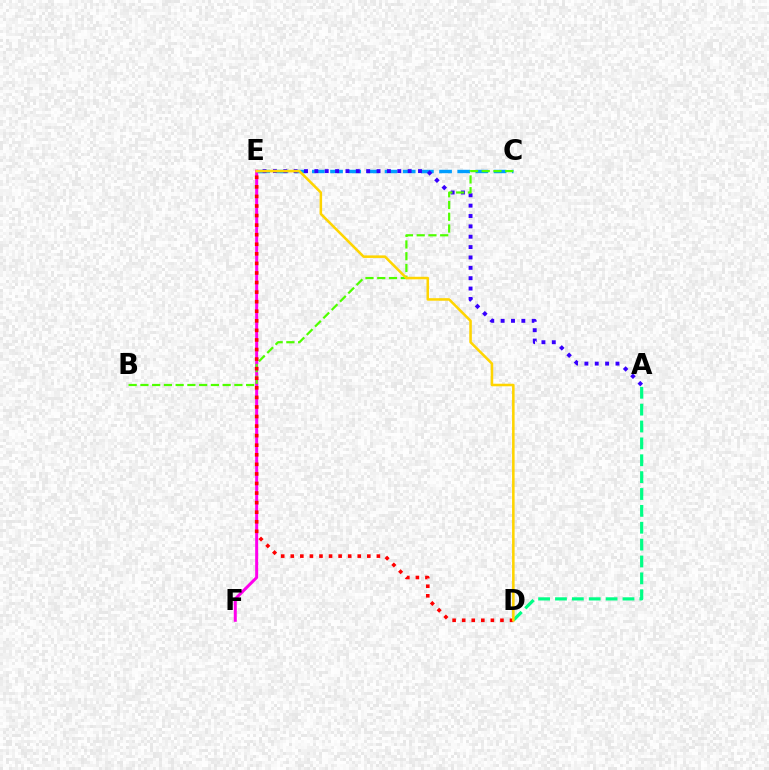{('E', 'F'): [{'color': '#ff00ed', 'line_style': 'solid', 'thickness': 2.16}], ('C', 'E'): [{'color': '#009eff', 'line_style': 'dashed', 'thickness': 2.47}], ('A', 'E'): [{'color': '#3700ff', 'line_style': 'dotted', 'thickness': 2.82}], ('B', 'C'): [{'color': '#4fff00', 'line_style': 'dashed', 'thickness': 1.6}], ('A', 'D'): [{'color': '#00ff86', 'line_style': 'dashed', 'thickness': 2.29}], ('D', 'E'): [{'color': '#ff0000', 'line_style': 'dotted', 'thickness': 2.6}, {'color': '#ffd500', 'line_style': 'solid', 'thickness': 1.84}]}